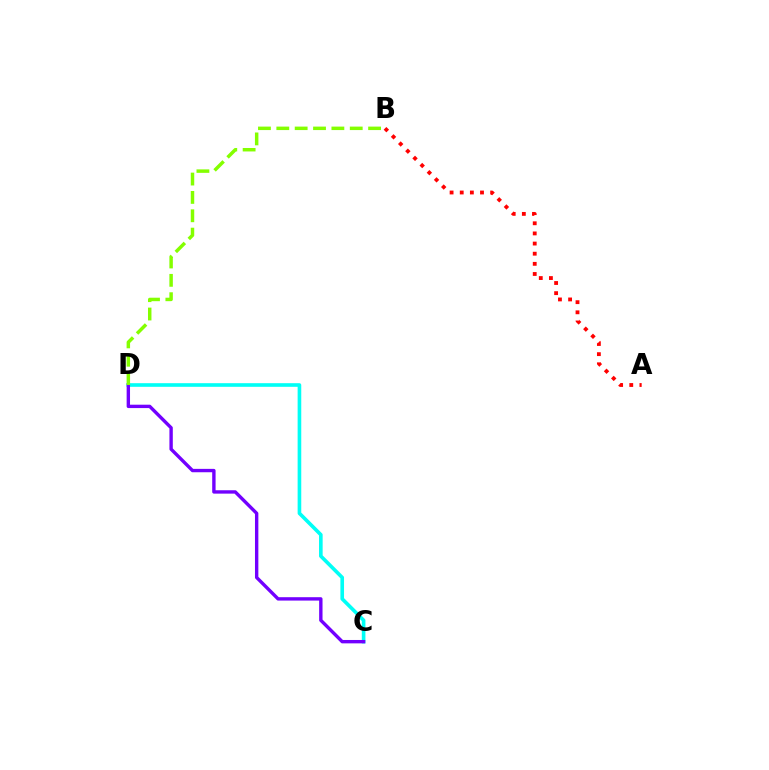{('C', 'D'): [{'color': '#00fff6', 'line_style': 'solid', 'thickness': 2.61}, {'color': '#7200ff', 'line_style': 'solid', 'thickness': 2.43}], ('B', 'D'): [{'color': '#84ff00', 'line_style': 'dashed', 'thickness': 2.49}], ('A', 'B'): [{'color': '#ff0000', 'line_style': 'dotted', 'thickness': 2.75}]}